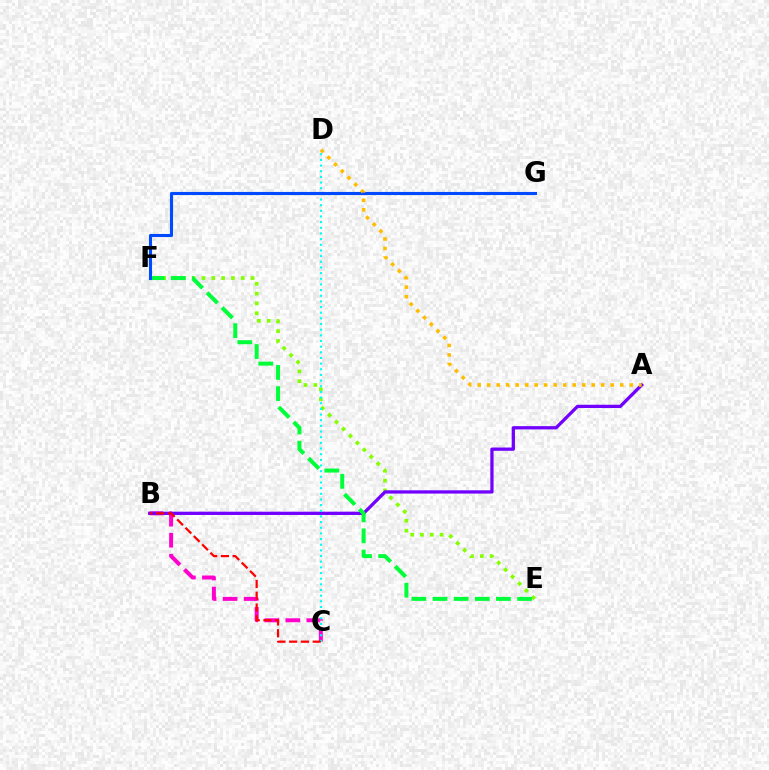{('E', 'F'): [{'color': '#84ff00', 'line_style': 'dotted', 'thickness': 2.67}, {'color': '#00ff39', 'line_style': 'dashed', 'thickness': 2.87}], ('B', 'C'): [{'color': '#ff00cf', 'line_style': 'dashed', 'thickness': 2.86}, {'color': '#ff0000', 'line_style': 'dashed', 'thickness': 1.6}], ('A', 'B'): [{'color': '#7200ff', 'line_style': 'solid', 'thickness': 2.36}], ('C', 'D'): [{'color': '#00fff6', 'line_style': 'dotted', 'thickness': 1.54}], ('F', 'G'): [{'color': '#004bff', 'line_style': 'solid', 'thickness': 2.24}], ('A', 'D'): [{'color': '#ffbd00', 'line_style': 'dotted', 'thickness': 2.58}]}